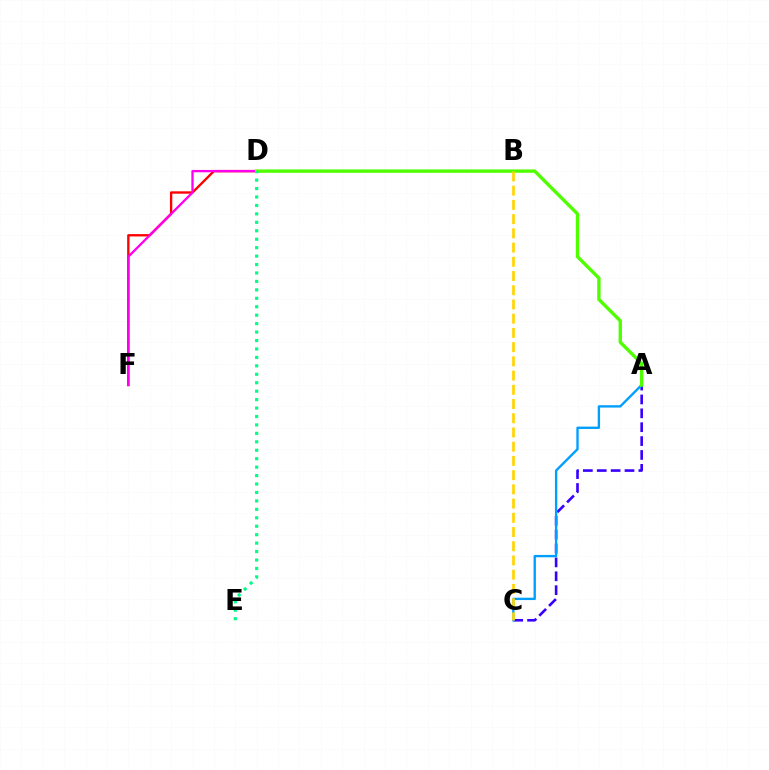{('A', 'C'): [{'color': '#3700ff', 'line_style': 'dashed', 'thickness': 1.89}, {'color': '#009eff', 'line_style': 'solid', 'thickness': 1.7}], ('D', 'F'): [{'color': '#ff0000', 'line_style': 'solid', 'thickness': 1.69}, {'color': '#ff00ed', 'line_style': 'solid', 'thickness': 1.66}], ('A', 'D'): [{'color': '#4fff00', 'line_style': 'solid', 'thickness': 2.42}], ('D', 'E'): [{'color': '#00ff86', 'line_style': 'dotted', 'thickness': 2.29}], ('B', 'C'): [{'color': '#ffd500', 'line_style': 'dashed', 'thickness': 1.93}]}